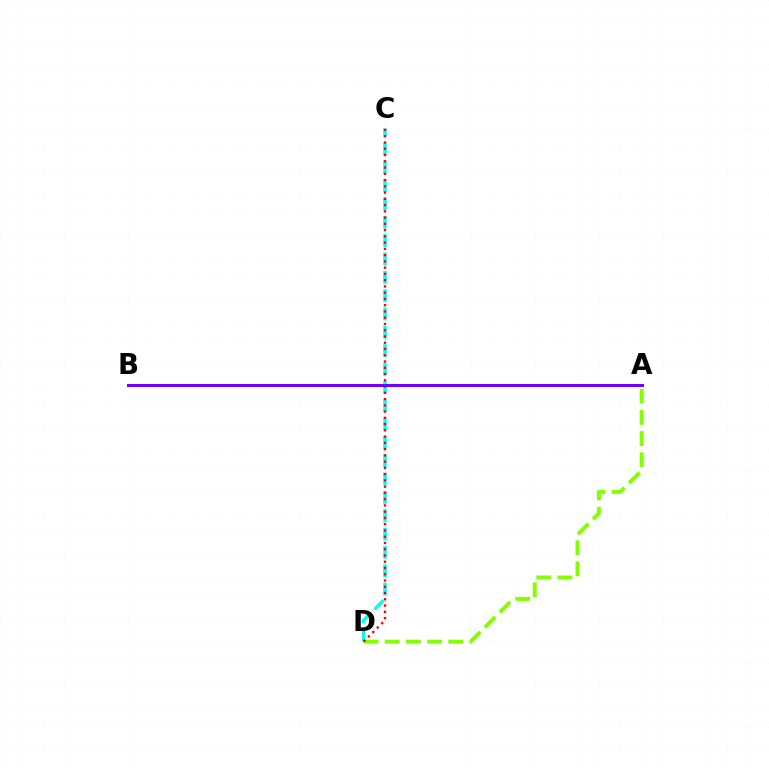{('A', 'D'): [{'color': '#84ff00', 'line_style': 'dashed', 'thickness': 2.88}], ('C', 'D'): [{'color': '#00fff6', 'line_style': 'dashed', 'thickness': 2.49}, {'color': '#ff0000', 'line_style': 'dotted', 'thickness': 1.7}], ('A', 'B'): [{'color': '#7200ff', 'line_style': 'solid', 'thickness': 2.19}]}